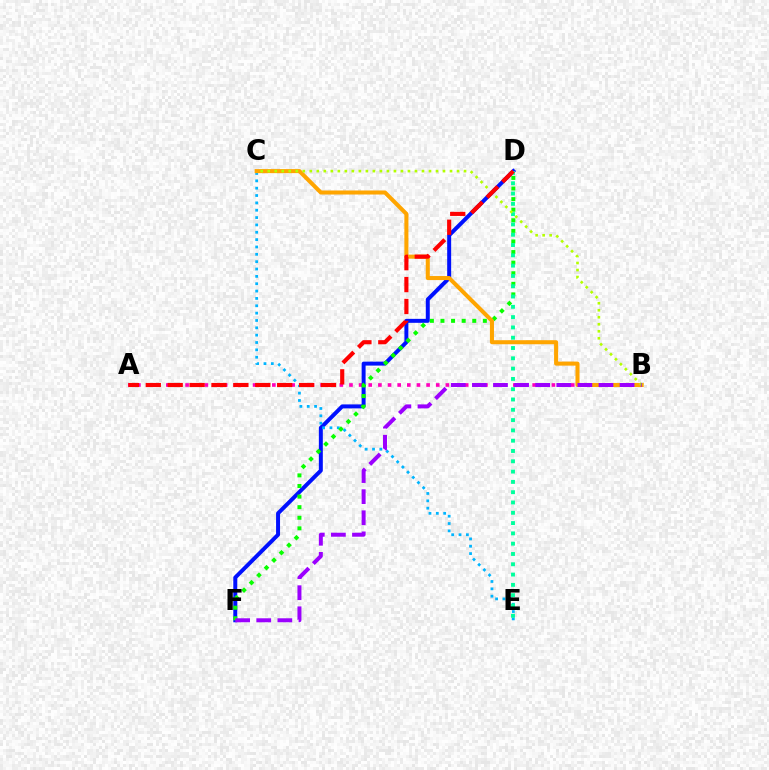{('A', 'B'): [{'color': '#ff00bd', 'line_style': 'dotted', 'thickness': 2.62}], ('D', 'F'): [{'color': '#0010ff', 'line_style': 'solid', 'thickness': 2.86}, {'color': '#08ff00', 'line_style': 'dotted', 'thickness': 2.88}], ('C', 'E'): [{'color': '#00b5ff', 'line_style': 'dotted', 'thickness': 2.0}], ('B', 'C'): [{'color': '#ffa500', 'line_style': 'solid', 'thickness': 2.92}, {'color': '#b3ff00', 'line_style': 'dotted', 'thickness': 1.9}], ('D', 'E'): [{'color': '#00ff9d', 'line_style': 'dotted', 'thickness': 2.8}], ('A', 'D'): [{'color': '#ff0000', 'line_style': 'dashed', 'thickness': 2.97}], ('B', 'F'): [{'color': '#9b00ff', 'line_style': 'dashed', 'thickness': 2.87}]}